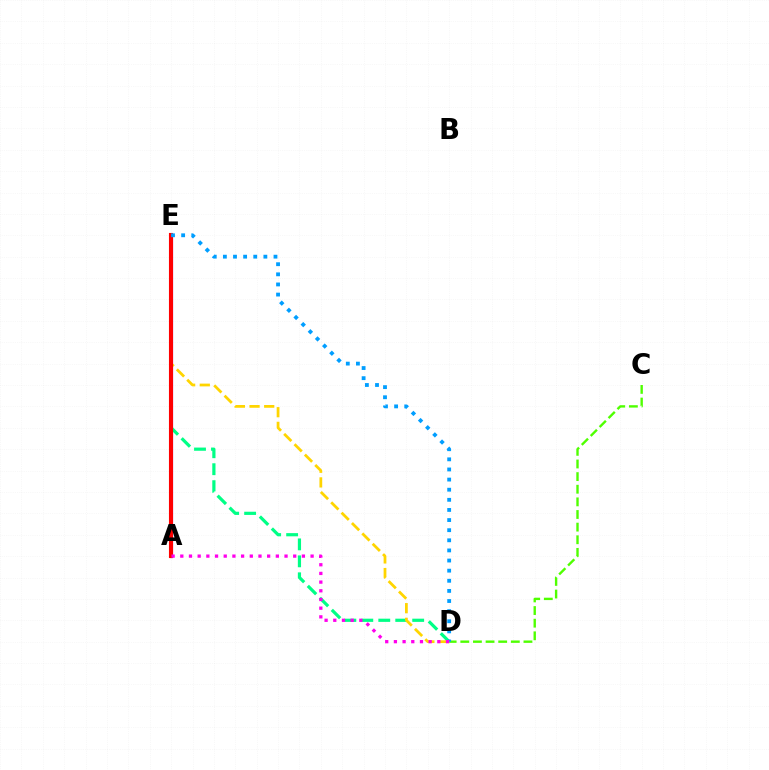{('A', 'E'): [{'color': '#3700ff', 'line_style': 'solid', 'thickness': 2.24}, {'color': '#ff0000', 'line_style': 'solid', 'thickness': 2.95}], ('D', 'E'): [{'color': '#00ff86', 'line_style': 'dashed', 'thickness': 2.3}, {'color': '#ffd500', 'line_style': 'dashed', 'thickness': 1.99}, {'color': '#009eff', 'line_style': 'dotted', 'thickness': 2.75}], ('C', 'D'): [{'color': '#4fff00', 'line_style': 'dashed', 'thickness': 1.72}], ('A', 'D'): [{'color': '#ff00ed', 'line_style': 'dotted', 'thickness': 2.36}]}